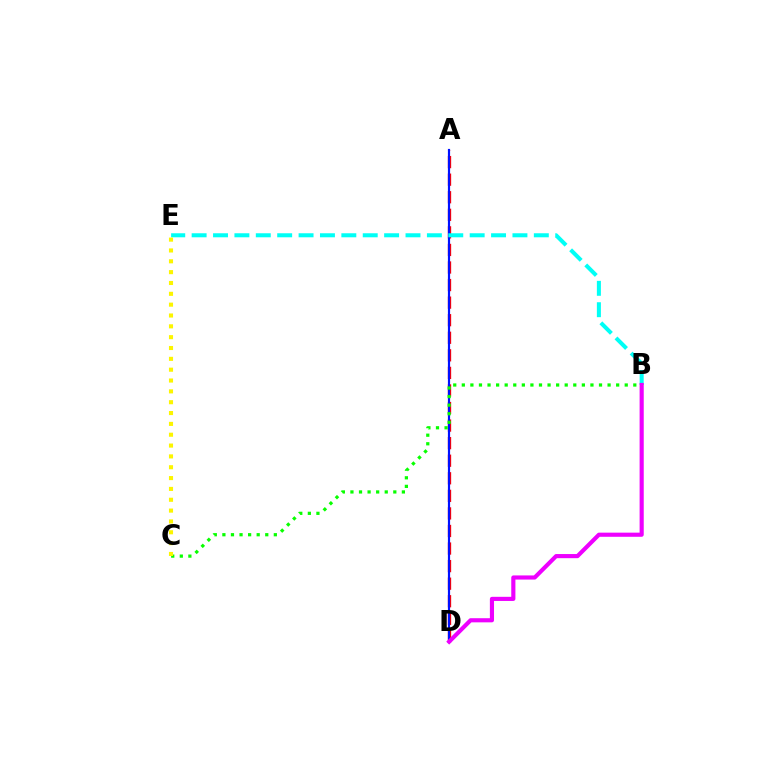{('A', 'D'): [{'color': '#ff0000', 'line_style': 'dashed', 'thickness': 2.39}, {'color': '#0010ff', 'line_style': 'solid', 'thickness': 1.57}], ('B', 'E'): [{'color': '#00fff6', 'line_style': 'dashed', 'thickness': 2.91}], ('B', 'D'): [{'color': '#ee00ff', 'line_style': 'solid', 'thickness': 2.98}], ('B', 'C'): [{'color': '#08ff00', 'line_style': 'dotted', 'thickness': 2.33}], ('C', 'E'): [{'color': '#fcf500', 'line_style': 'dotted', 'thickness': 2.94}]}